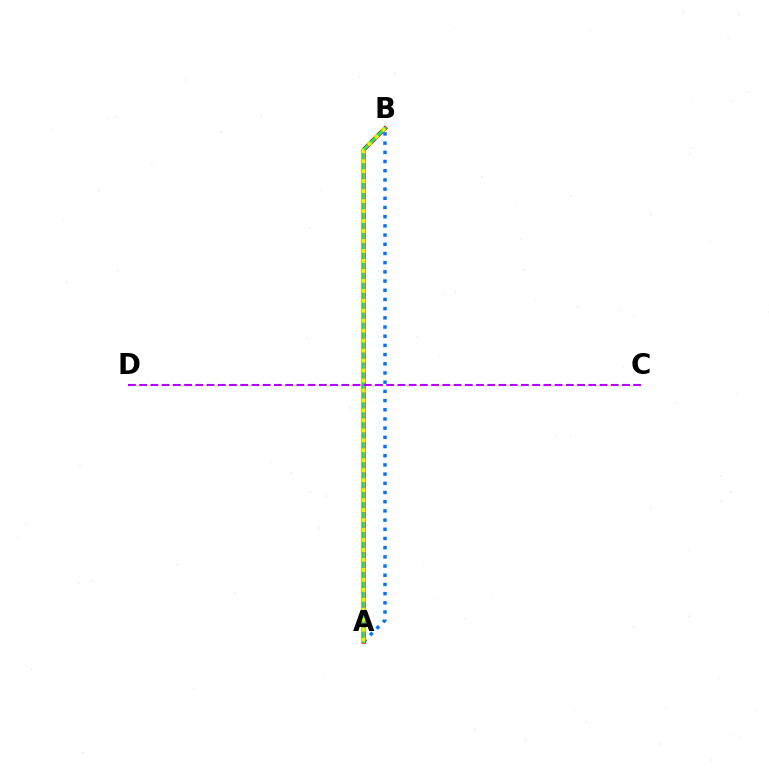{('A', 'B'): [{'color': '#0074ff', 'line_style': 'dotted', 'thickness': 2.5}, {'color': '#ff0000', 'line_style': 'solid', 'thickness': 2.98}, {'color': '#00ff5c', 'line_style': 'solid', 'thickness': 1.94}, {'color': '#d1ff00', 'line_style': 'dotted', 'thickness': 2.71}], ('C', 'D'): [{'color': '#b900ff', 'line_style': 'dashed', 'thickness': 1.53}]}